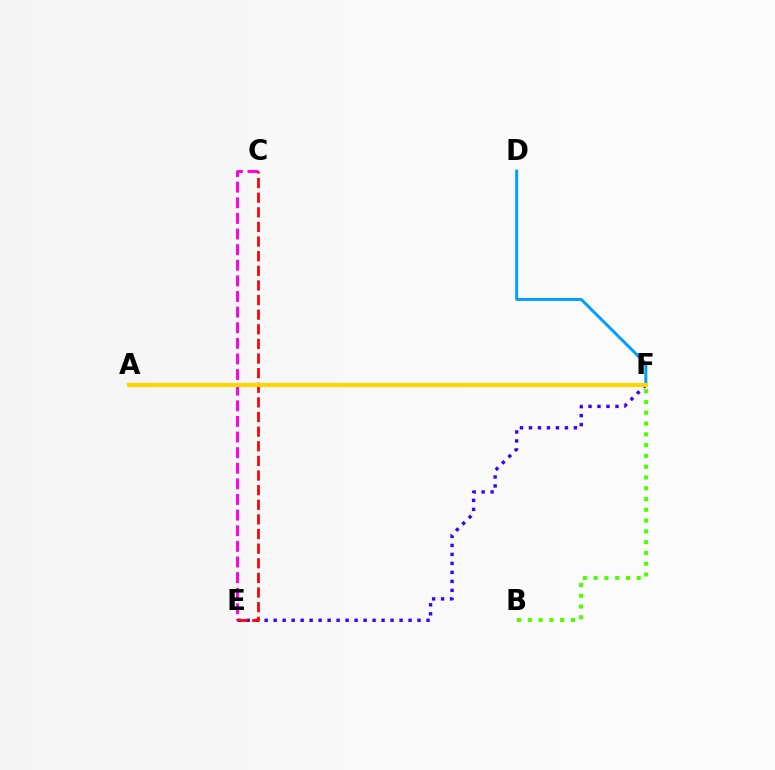{('B', 'F'): [{'color': '#4fff00', 'line_style': 'dotted', 'thickness': 2.93}], ('E', 'F'): [{'color': '#3700ff', 'line_style': 'dotted', 'thickness': 2.44}], ('A', 'F'): [{'color': '#00ff86', 'line_style': 'solid', 'thickness': 2.64}, {'color': '#ffd500', 'line_style': 'solid', 'thickness': 2.97}], ('C', 'E'): [{'color': '#ff00ed', 'line_style': 'dashed', 'thickness': 2.12}, {'color': '#ff0000', 'line_style': 'dashed', 'thickness': 1.99}], ('D', 'F'): [{'color': '#009eff', 'line_style': 'solid', 'thickness': 2.13}]}